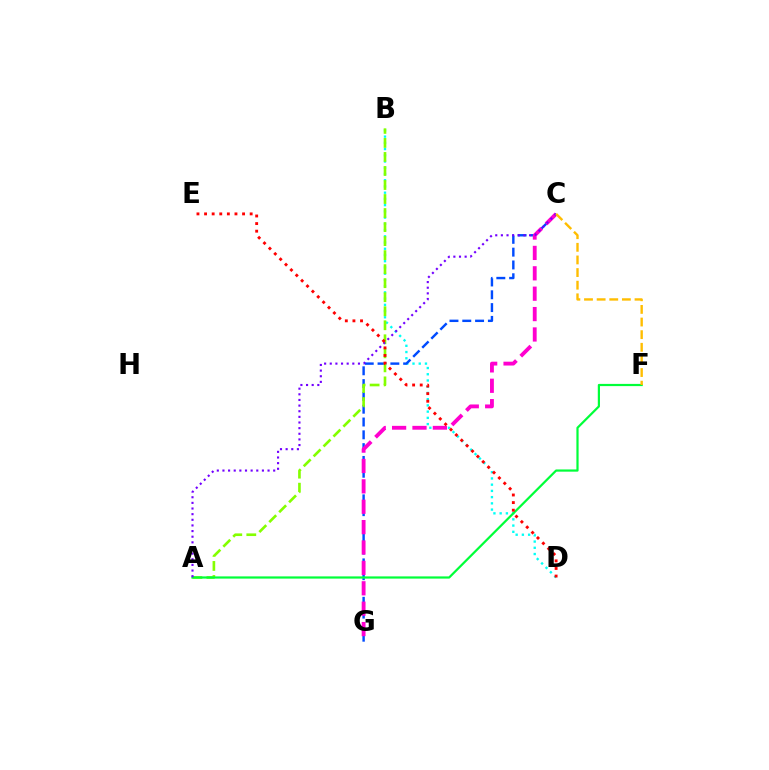{('B', 'D'): [{'color': '#00fff6', 'line_style': 'dotted', 'thickness': 1.69}], ('C', 'G'): [{'color': '#004bff', 'line_style': 'dashed', 'thickness': 1.74}, {'color': '#ff00cf', 'line_style': 'dashed', 'thickness': 2.77}], ('A', 'B'): [{'color': '#84ff00', 'line_style': 'dashed', 'thickness': 1.91}], ('A', 'F'): [{'color': '#00ff39', 'line_style': 'solid', 'thickness': 1.59}], ('A', 'C'): [{'color': '#7200ff', 'line_style': 'dotted', 'thickness': 1.53}], ('C', 'F'): [{'color': '#ffbd00', 'line_style': 'dashed', 'thickness': 1.72}], ('D', 'E'): [{'color': '#ff0000', 'line_style': 'dotted', 'thickness': 2.06}]}